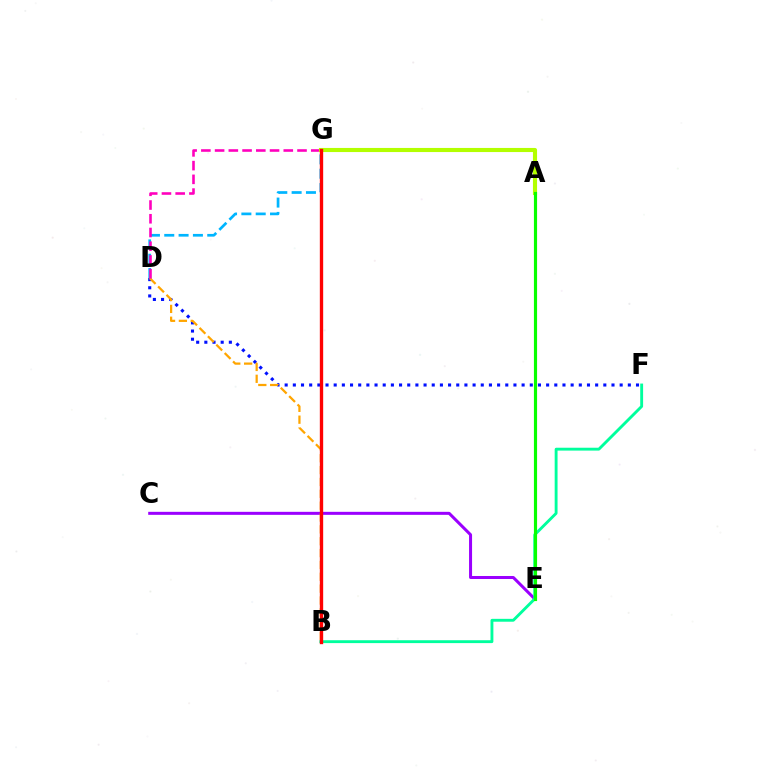{('D', 'G'): [{'color': '#00b5ff', 'line_style': 'dashed', 'thickness': 1.95}, {'color': '#ff00bd', 'line_style': 'dashed', 'thickness': 1.87}], ('D', 'F'): [{'color': '#0010ff', 'line_style': 'dotted', 'thickness': 2.22}], ('C', 'E'): [{'color': '#9b00ff', 'line_style': 'solid', 'thickness': 2.17}], ('B', 'D'): [{'color': '#ffa500', 'line_style': 'dashed', 'thickness': 1.61}], ('A', 'G'): [{'color': '#b3ff00', 'line_style': 'solid', 'thickness': 2.96}], ('B', 'F'): [{'color': '#00ff9d', 'line_style': 'solid', 'thickness': 2.07}], ('B', 'G'): [{'color': '#ff0000', 'line_style': 'solid', 'thickness': 2.41}], ('A', 'E'): [{'color': '#08ff00', 'line_style': 'solid', 'thickness': 2.27}]}